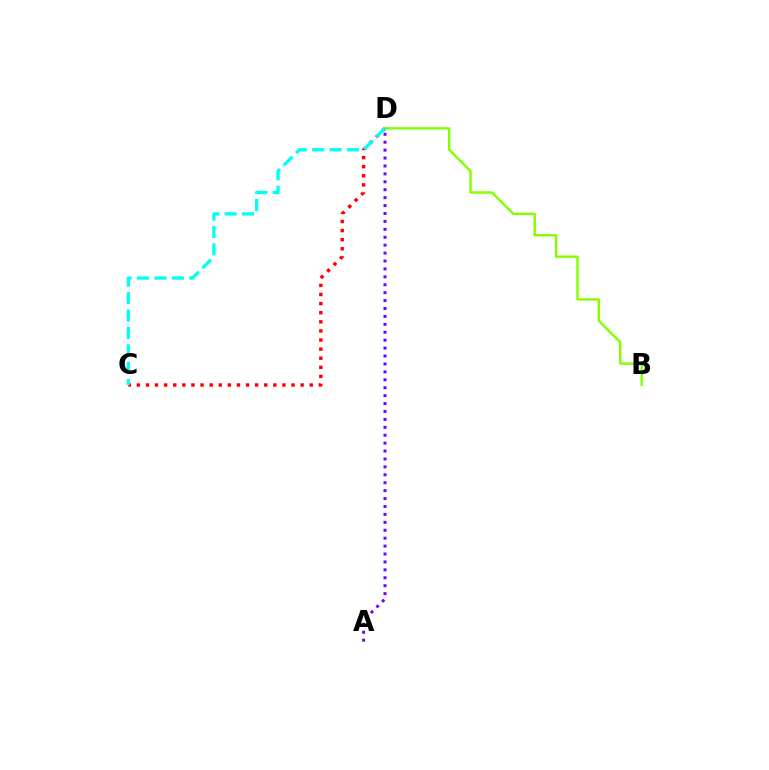{('B', 'D'): [{'color': '#84ff00', 'line_style': 'solid', 'thickness': 1.75}], ('A', 'D'): [{'color': '#7200ff', 'line_style': 'dotted', 'thickness': 2.15}], ('C', 'D'): [{'color': '#ff0000', 'line_style': 'dotted', 'thickness': 2.47}, {'color': '#00fff6', 'line_style': 'dashed', 'thickness': 2.36}]}